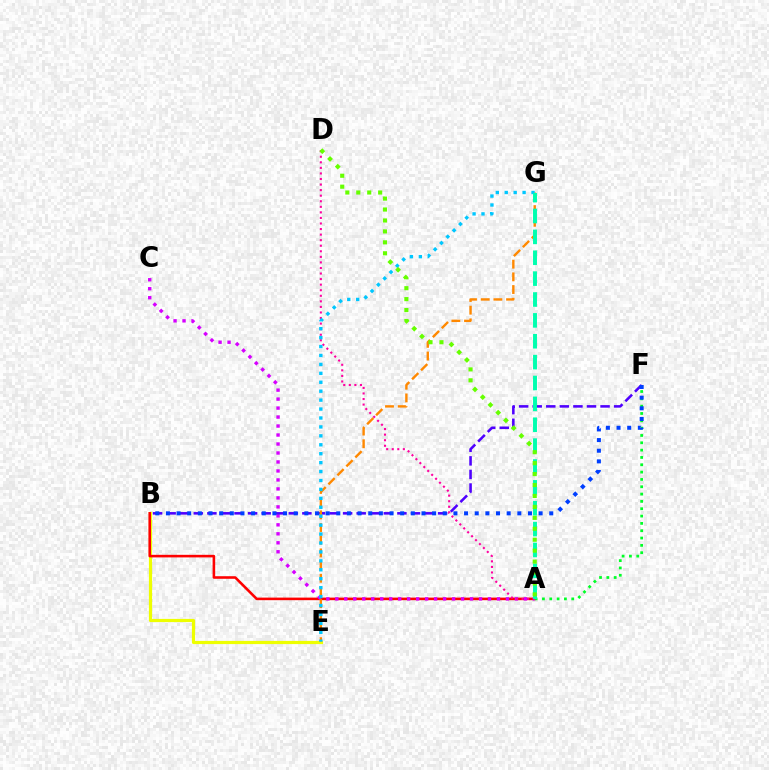{('B', 'E'): [{'color': '#eeff00', 'line_style': 'solid', 'thickness': 2.29}], ('A', 'B'): [{'color': '#ff0000', 'line_style': 'solid', 'thickness': 1.86}], ('A', 'F'): [{'color': '#00ff27', 'line_style': 'dotted', 'thickness': 1.99}], ('A', 'C'): [{'color': '#d600ff', 'line_style': 'dotted', 'thickness': 2.44}], ('B', 'F'): [{'color': '#4f00ff', 'line_style': 'dashed', 'thickness': 1.84}, {'color': '#003fff', 'line_style': 'dotted', 'thickness': 2.89}], ('A', 'D'): [{'color': '#ff00a0', 'line_style': 'dotted', 'thickness': 1.51}, {'color': '#66ff00', 'line_style': 'dotted', 'thickness': 2.97}], ('E', 'G'): [{'color': '#ff8800', 'line_style': 'dashed', 'thickness': 1.72}, {'color': '#00c7ff', 'line_style': 'dotted', 'thickness': 2.43}], ('A', 'G'): [{'color': '#00ffaf', 'line_style': 'dashed', 'thickness': 2.84}]}